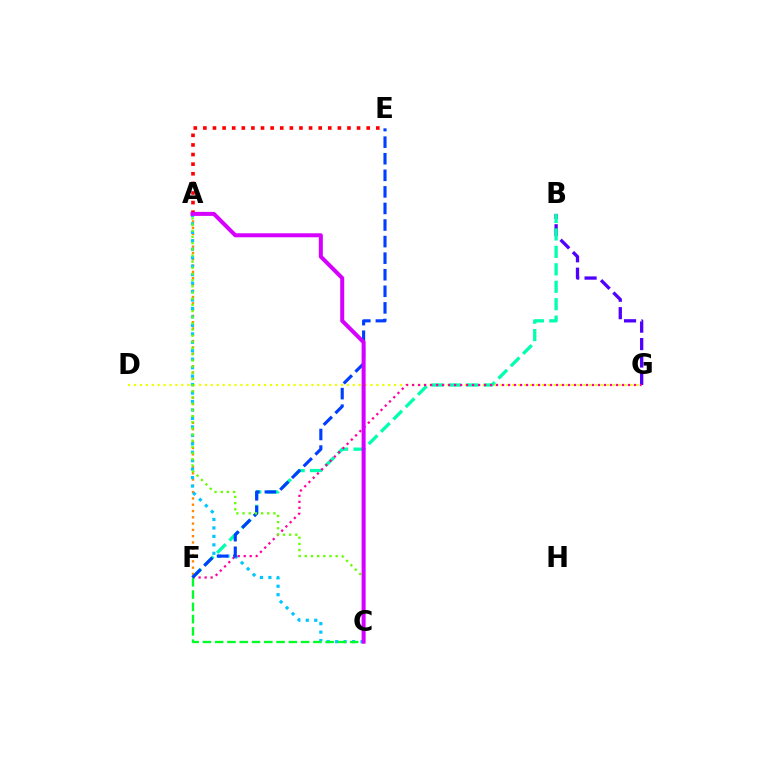{('A', 'F'): [{'color': '#ff8800', 'line_style': 'dotted', 'thickness': 1.71}], ('D', 'G'): [{'color': '#eeff00', 'line_style': 'dotted', 'thickness': 1.61}], ('A', 'C'): [{'color': '#00c7ff', 'line_style': 'dotted', 'thickness': 2.3}, {'color': '#66ff00', 'line_style': 'dotted', 'thickness': 1.68}, {'color': '#d600ff', 'line_style': 'solid', 'thickness': 2.89}], ('B', 'G'): [{'color': '#4f00ff', 'line_style': 'dashed', 'thickness': 2.37}], ('B', 'F'): [{'color': '#00ffaf', 'line_style': 'dashed', 'thickness': 2.37}], ('A', 'E'): [{'color': '#ff0000', 'line_style': 'dotted', 'thickness': 2.61}], ('F', 'G'): [{'color': '#ff00a0', 'line_style': 'dotted', 'thickness': 1.63}], ('C', 'F'): [{'color': '#00ff27', 'line_style': 'dashed', 'thickness': 1.67}], ('E', 'F'): [{'color': '#003fff', 'line_style': 'dashed', 'thickness': 2.25}]}